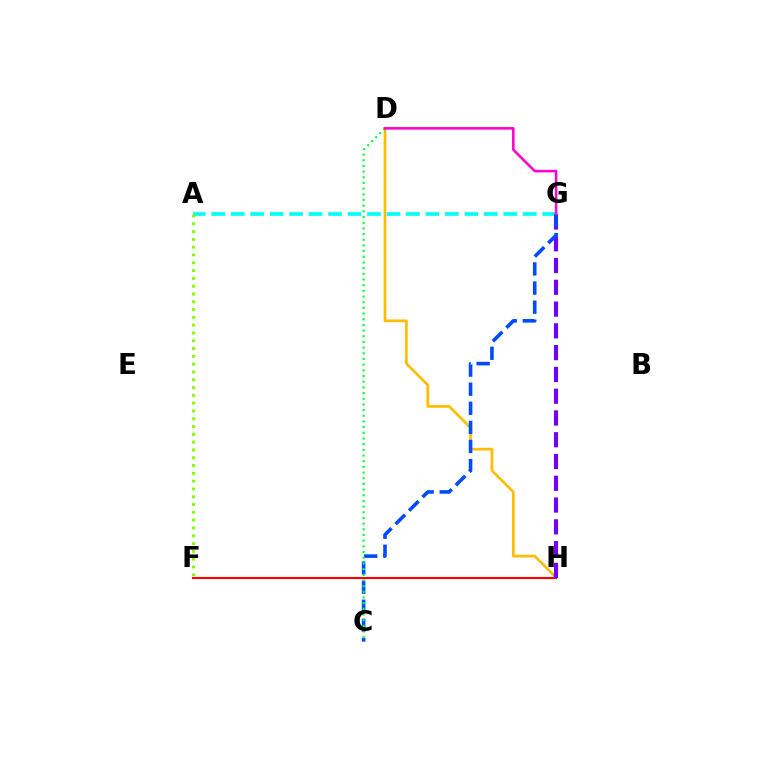{('A', 'G'): [{'color': '#00fff6', 'line_style': 'dashed', 'thickness': 2.65}], ('D', 'H'): [{'color': '#ffbd00', 'line_style': 'solid', 'thickness': 1.95}], ('F', 'H'): [{'color': '#ff0000', 'line_style': 'solid', 'thickness': 1.51}], ('G', 'H'): [{'color': '#7200ff', 'line_style': 'dashed', 'thickness': 2.96}], ('C', 'G'): [{'color': '#004bff', 'line_style': 'dashed', 'thickness': 2.59}], ('C', 'D'): [{'color': '#00ff39', 'line_style': 'dotted', 'thickness': 1.54}], ('A', 'F'): [{'color': '#84ff00', 'line_style': 'dotted', 'thickness': 2.12}], ('D', 'G'): [{'color': '#ff00cf', 'line_style': 'solid', 'thickness': 1.84}]}